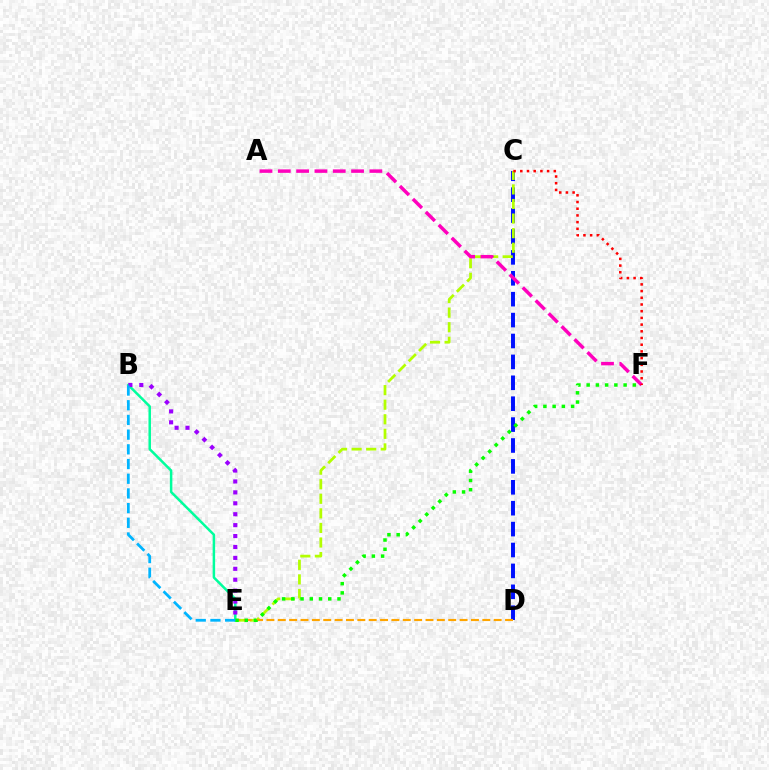{('C', 'D'): [{'color': '#0010ff', 'line_style': 'dashed', 'thickness': 2.84}], ('C', 'E'): [{'color': '#b3ff00', 'line_style': 'dashed', 'thickness': 1.98}], ('A', 'F'): [{'color': '#ff00bd', 'line_style': 'dashed', 'thickness': 2.49}], ('D', 'E'): [{'color': '#ffa500', 'line_style': 'dashed', 'thickness': 1.54}], ('B', 'E'): [{'color': '#00ff9d', 'line_style': 'solid', 'thickness': 1.8}, {'color': '#9b00ff', 'line_style': 'dotted', 'thickness': 2.97}, {'color': '#00b5ff', 'line_style': 'dashed', 'thickness': 2.0}], ('E', 'F'): [{'color': '#08ff00', 'line_style': 'dotted', 'thickness': 2.51}], ('C', 'F'): [{'color': '#ff0000', 'line_style': 'dotted', 'thickness': 1.82}]}